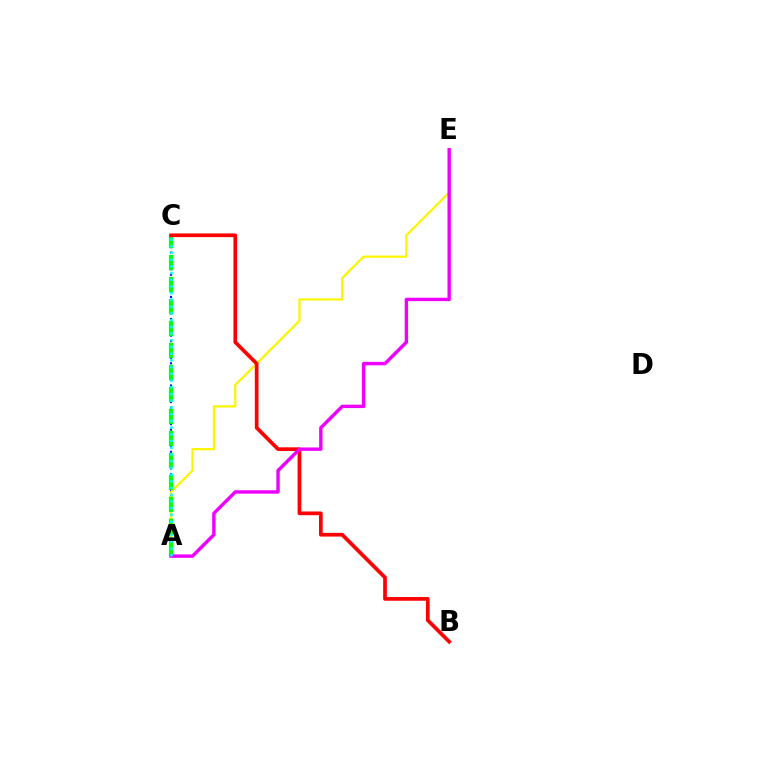{('A', 'C'): [{'color': '#0010ff', 'line_style': 'dotted', 'thickness': 1.5}, {'color': '#08ff00', 'line_style': 'dashed', 'thickness': 2.99}, {'color': '#00fff6', 'line_style': 'dotted', 'thickness': 1.83}], ('A', 'E'): [{'color': '#fcf500', 'line_style': 'solid', 'thickness': 1.6}, {'color': '#ee00ff', 'line_style': 'solid', 'thickness': 2.46}], ('B', 'C'): [{'color': '#ff0000', 'line_style': 'solid', 'thickness': 2.67}]}